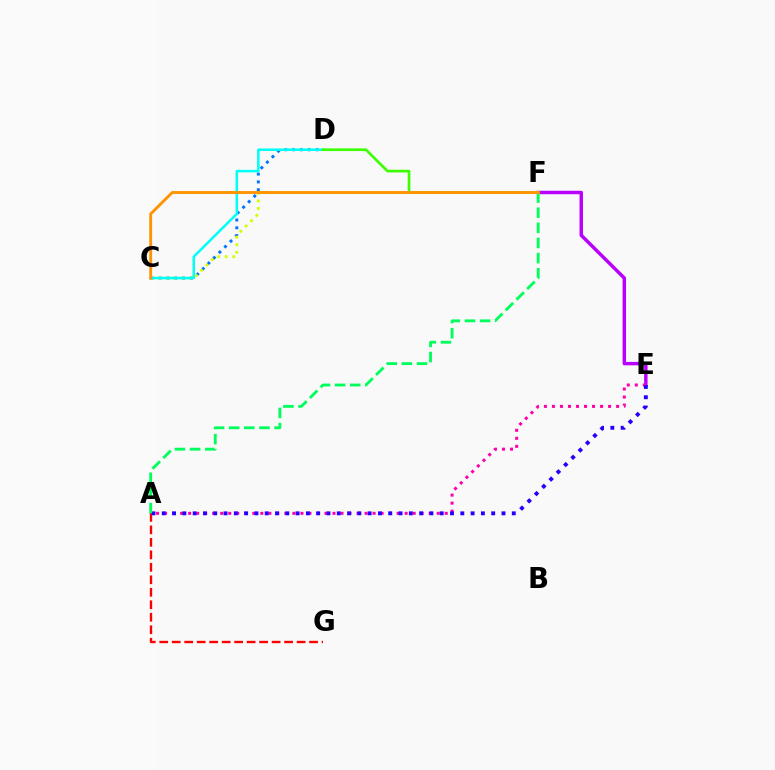{('E', 'F'): [{'color': '#b900ff', 'line_style': 'solid', 'thickness': 2.48}], ('C', 'D'): [{'color': '#0074ff', 'line_style': 'dotted', 'thickness': 2.13}, {'color': '#00fff6', 'line_style': 'solid', 'thickness': 1.81}], ('C', 'F'): [{'color': '#d1ff00', 'line_style': 'dotted', 'thickness': 2.05}, {'color': '#ff9400', 'line_style': 'solid', 'thickness': 2.08}], ('A', 'E'): [{'color': '#ff00ac', 'line_style': 'dotted', 'thickness': 2.18}, {'color': '#2500ff', 'line_style': 'dotted', 'thickness': 2.8}], ('A', 'G'): [{'color': '#ff0000', 'line_style': 'dashed', 'thickness': 1.7}], ('A', 'F'): [{'color': '#00ff5c', 'line_style': 'dashed', 'thickness': 2.05}], ('D', 'F'): [{'color': '#3dff00', 'line_style': 'solid', 'thickness': 1.94}]}